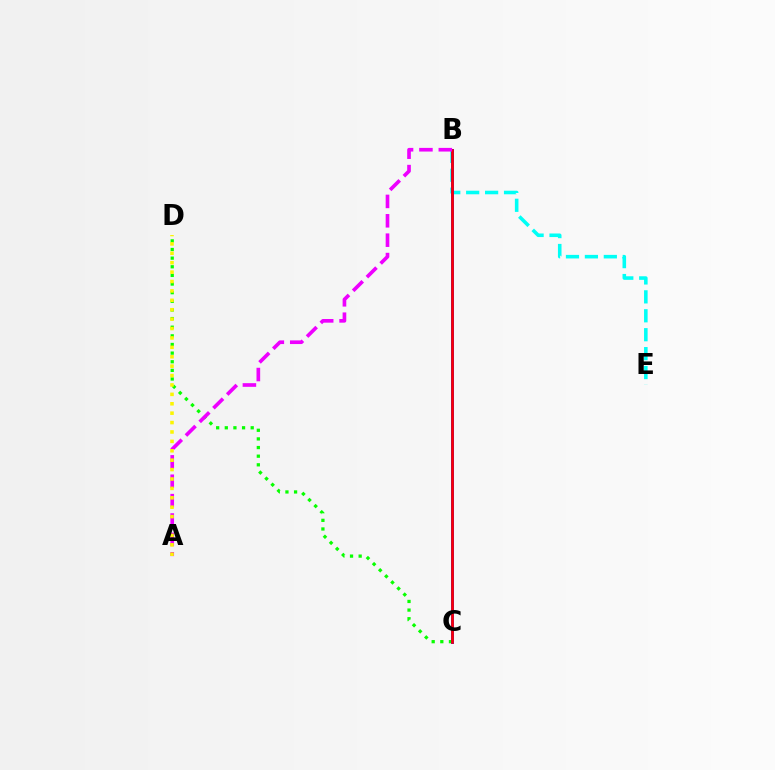{('C', 'D'): [{'color': '#08ff00', 'line_style': 'dotted', 'thickness': 2.35}], ('B', 'E'): [{'color': '#00fff6', 'line_style': 'dashed', 'thickness': 2.57}], ('B', 'C'): [{'color': '#0010ff', 'line_style': 'solid', 'thickness': 2.09}, {'color': '#ff0000', 'line_style': 'solid', 'thickness': 1.88}], ('A', 'B'): [{'color': '#ee00ff', 'line_style': 'dashed', 'thickness': 2.63}], ('A', 'D'): [{'color': '#fcf500', 'line_style': 'dotted', 'thickness': 2.56}]}